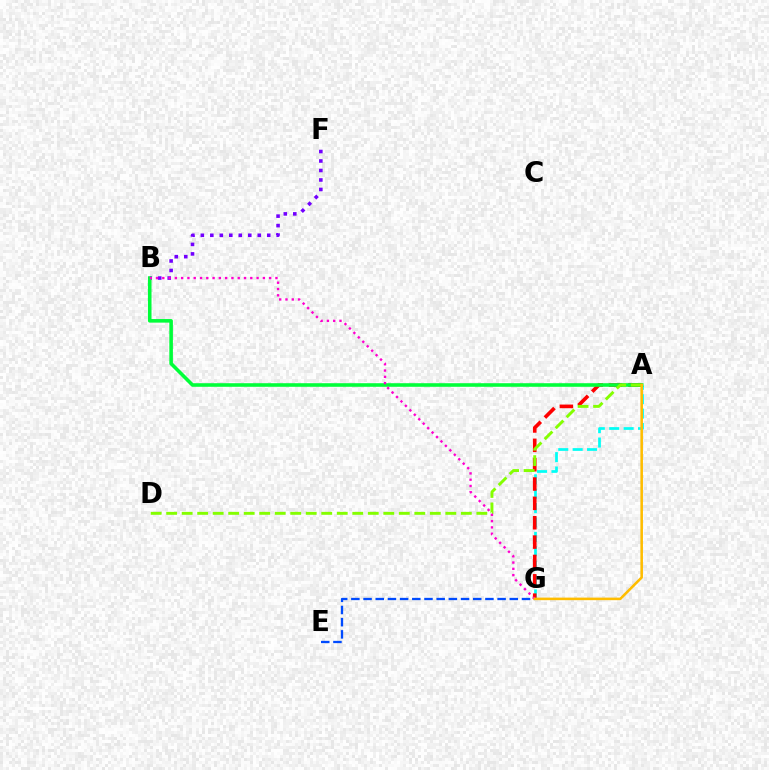{('B', 'F'): [{'color': '#7200ff', 'line_style': 'dotted', 'thickness': 2.58}], ('A', 'G'): [{'color': '#00fff6', 'line_style': 'dashed', 'thickness': 1.96}, {'color': '#ff0000', 'line_style': 'dashed', 'thickness': 2.63}, {'color': '#ffbd00', 'line_style': 'solid', 'thickness': 1.85}], ('E', 'G'): [{'color': '#004bff', 'line_style': 'dashed', 'thickness': 1.66}], ('A', 'B'): [{'color': '#00ff39', 'line_style': 'solid', 'thickness': 2.58}], ('A', 'D'): [{'color': '#84ff00', 'line_style': 'dashed', 'thickness': 2.11}], ('B', 'G'): [{'color': '#ff00cf', 'line_style': 'dotted', 'thickness': 1.71}]}